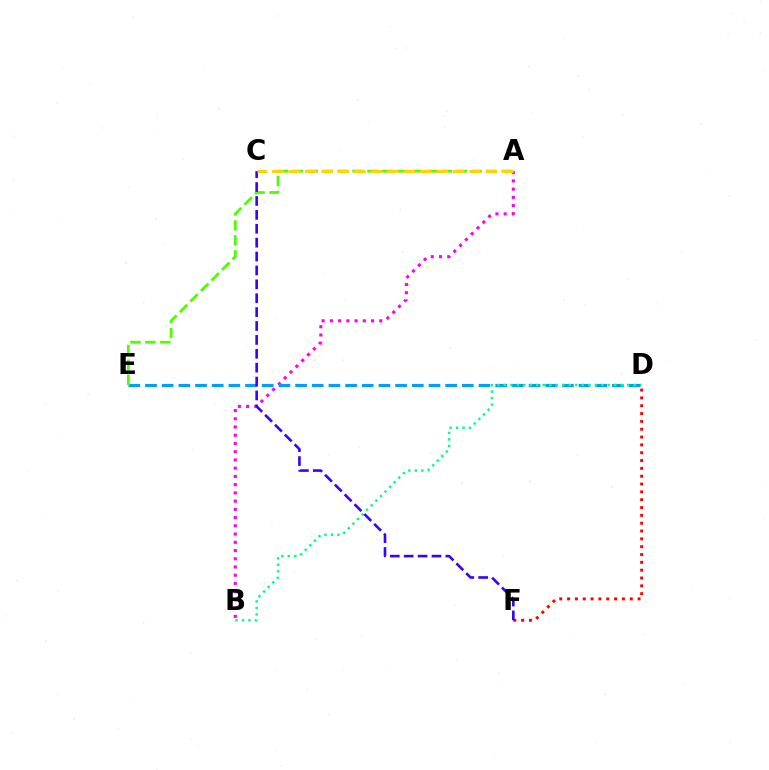{('A', 'B'): [{'color': '#ff00ed', 'line_style': 'dotted', 'thickness': 2.24}], ('D', 'E'): [{'color': '#009eff', 'line_style': 'dashed', 'thickness': 2.27}], ('A', 'E'): [{'color': '#4fff00', 'line_style': 'dashed', 'thickness': 2.03}], ('D', 'F'): [{'color': '#ff0000', 'line_style': 'dotted', 'thickness': 2.13}], ('B', 'D'): [{'color': '#00ff86', 'line_style': 'dotted', 'thickness': 1.77}], ('C', 'F'): [{'color': '#3700ff', 'line_style': 'dashed', 'thickness': 1.89}], ('A', 'C'): [{'color': '#ffd500', 'line_style': 'dashed', 'thickness': 2.23}]}